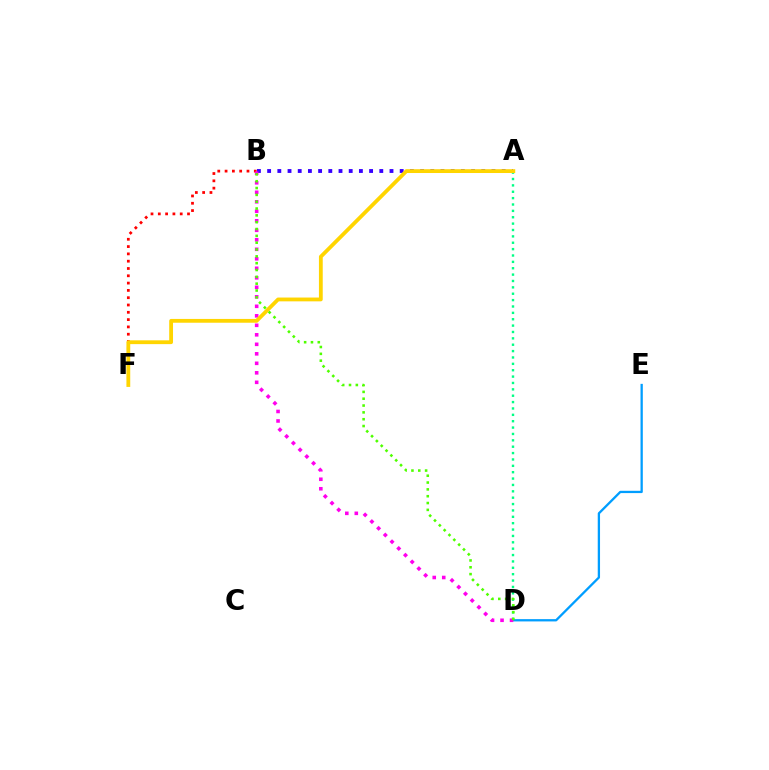{('A', 'D'): [{'color': '#00ff86', 'line_style': 'dotted', 'thickness': 1.73}], ('D', 'E'): [{'color': '#009eff', 'line_style': 'solid', 'thickness': 1.65}], ('B', 'F'): [{'color': '#ff0000', 'line_style': 'dotted', 'thickness': 1.98}], ('A', 'B'): [{'color': '#3700ff', 'line_style': 'dotted', 'thickness': 2.77}], ('B', 'D'): [{'color': '#ff00ed', 'line_style': 'dotted', 'thickness': 2.58}, {'color': '#4fff00', 'line_style': 'dotted', 'thickness': 1.86}], ('A', 'F'): [{'color': '#ffd500', 'line_style': 'solid', 'thickness': 2.74}]}